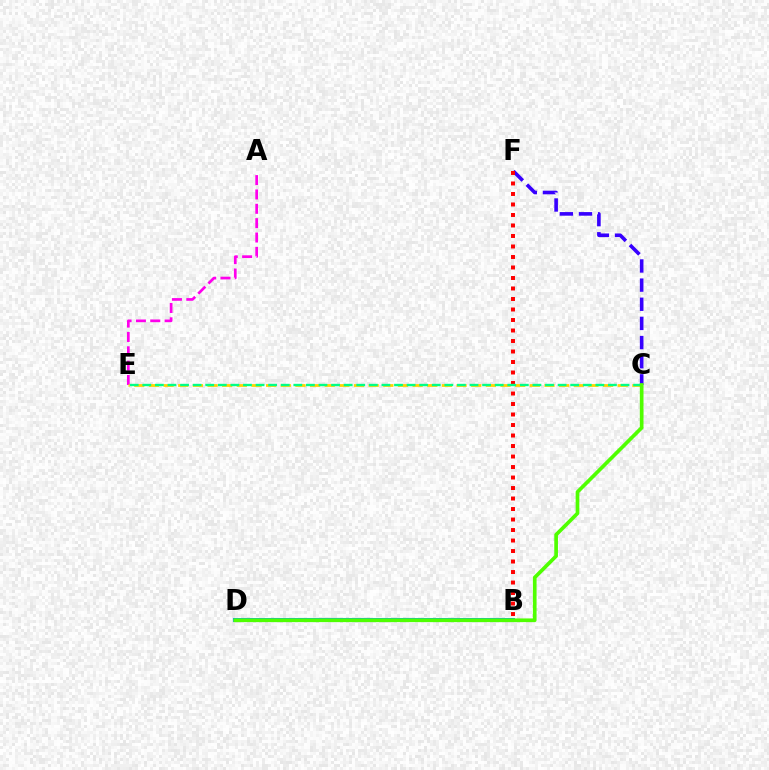{('C', 'F'): [{'color': '#3700ff', 'line_style': 'dashed', 'thickness': 2.6}], ('A', 'E'): [{'color': '#ff00ed', 'line_style': 'dashed', 'thickness': 1.95}], ('B', 'D'): [{'color': '#009eff', 'line_style': 'solid', 'thickness': 2.91}], ('B', 'F'): [{'color': '#ff0000', 'line_style': 'dotted', 'thickness': 2.85}], ('C', 'E'): [{'color': '#ffd500', 'line_style': 'dashed', 'thickness': 1.99}, {'color': '#00ff86', 'line_style': 'dashed', 'thickness': 1.71}], ('C', 'D'): [{'color': '#4fff00', 'line_style': 'solid', 'thickness': 2.65}]}